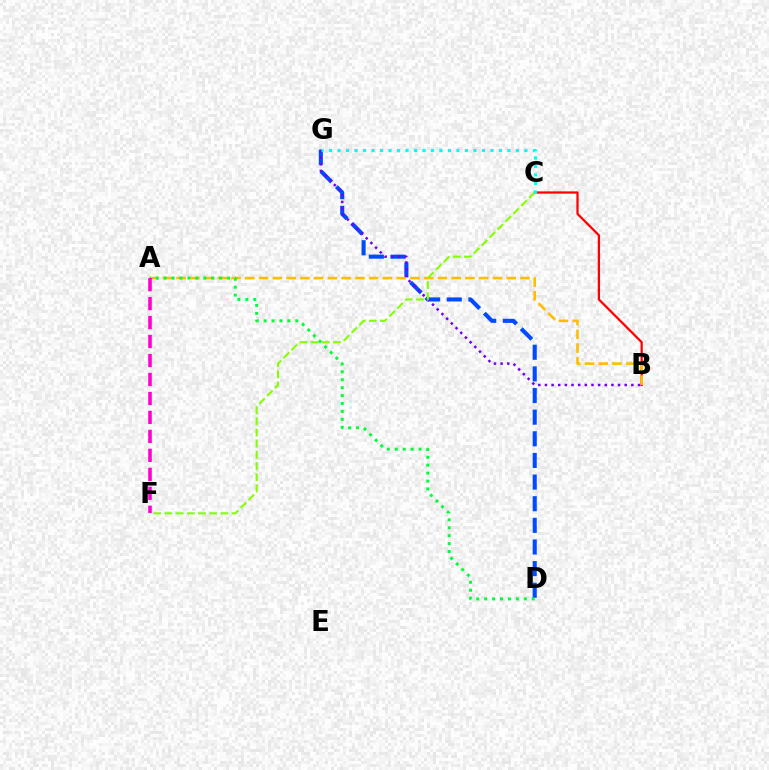{('B', 'C'): [{'color': '#ff0000', 'line_style': 'solid', 'thickness': 1.62}], ('D', 'G'): [{'color': '#004bff', 'line_style': 'dashed', 'thickness': 2.94}], ('A', 'B'): [{'color': '#ffbd00', 'line_style': 'dashed', 'thickness': 1.87}], ('B', 'G'): [{'color': '#7200ff', 'line_style': 'dotted', 'thickness': 1.81}], ('A', 'D'): [{'color': '#00ff39', 'line_style': 'dotted', 'thickness': 2.15}], ('A', 'F'): [{'color': '#ff00cf', 'line_style': 'dashed', 'thickness': 2.58}], ('C', 'F'): [{'color': '#84ff00', 'line_style': 'dashed', 'thickness': 1.52}], ('C', 'G'): [{'color': '#00fff6', 'line_style': 'dotted', 'thickness': 2.31}]}